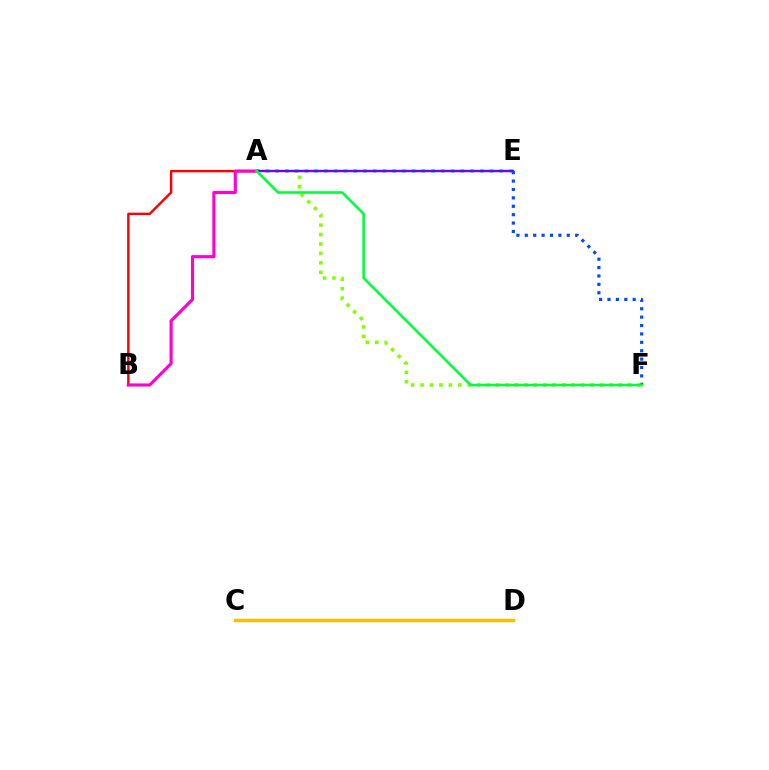{('C', 'D'): [{'color': '#ffbd00', 'line_style': 'solid', 'thickness': 2.48}], ('A', 'E'): [{'color': '#00fff6', 'line_style': 'dotted', 'thickness': 2.65}, {'color': '#7200ff', 'line_style': 'solid', 'thickness': 1.74}], ('E', 'F'): [{'color': '#004bff', 'line_style': 'dotted', 'thickness': 2.28}], ('A', 'F'): [{'color': '#84ff00', 'line_style': 'dotted', 'thickness': 2.57}, {'color': '#00ff39', 'line_style': 'solid', 'thickness': 1.85}], ('A', 'B'): [{'color': '#ff0000', 'line_style': 'solid', 'thickness': 1.73}, {'color': '#ff00cf', 'line_style': 'solid', 'thickness': 2.25}]}